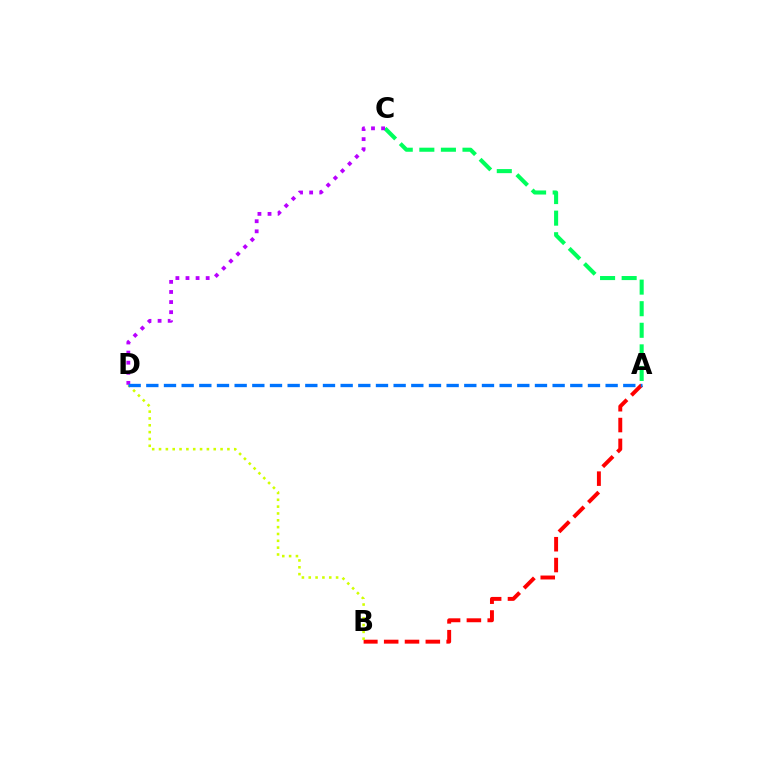{('A', 'B'): [{'color': '#ff0000', 'line_style': 'dashed', 'thickness': 2.83}], ('B', 'D'): [{'color': '#d1ff00', 'line_style': 'dotted', 'thickness': 1.86}], ('A', 'C'): [{'color': '#00ff5c', 'line_style': 'dashed', 'thickness': 2.93}], ('C', 'D'): [{'color': '#b900ff', 'line_style': 'dotted', 'thickness': 2.74}], ('A', 'D'): [{'color': '#0074ff', 'line_style': 'dashed', 'thickness': 2.4}]}